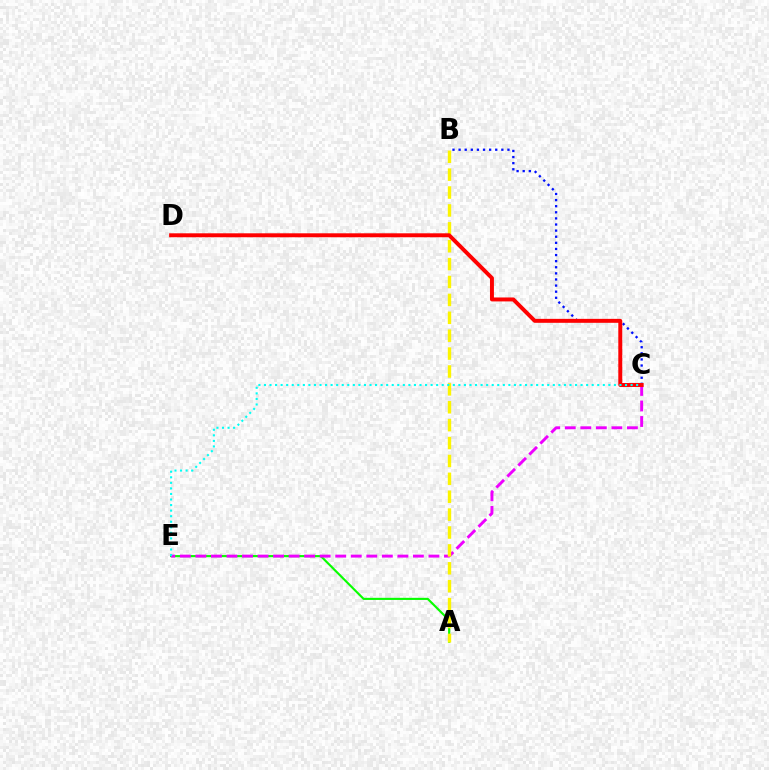{('A', 'E'): [{'color': '#08ff00', 'line_style': 'solid', 'thickness': 1.53}], ('B', 'C'): [{'color': '#0010ff', 'line_style': 'dotted', 'thickness': 1.66}], ('C', 'E'): [{'color': '#ee00ff', 'line_style': 'dashed', 'thickness': 2.11}, {'color': '#00fff6', 'line_style': 'dotted', 'thickness': 1.51}], ('A', 'B'): [{'color': '#fcf500', 'line_style': 'dashed', 'thickness': 2.43}], ('C', 'D'): [{'color': '#ff0000', 'line_style': 'solid', 'thickness': 2.84}]}